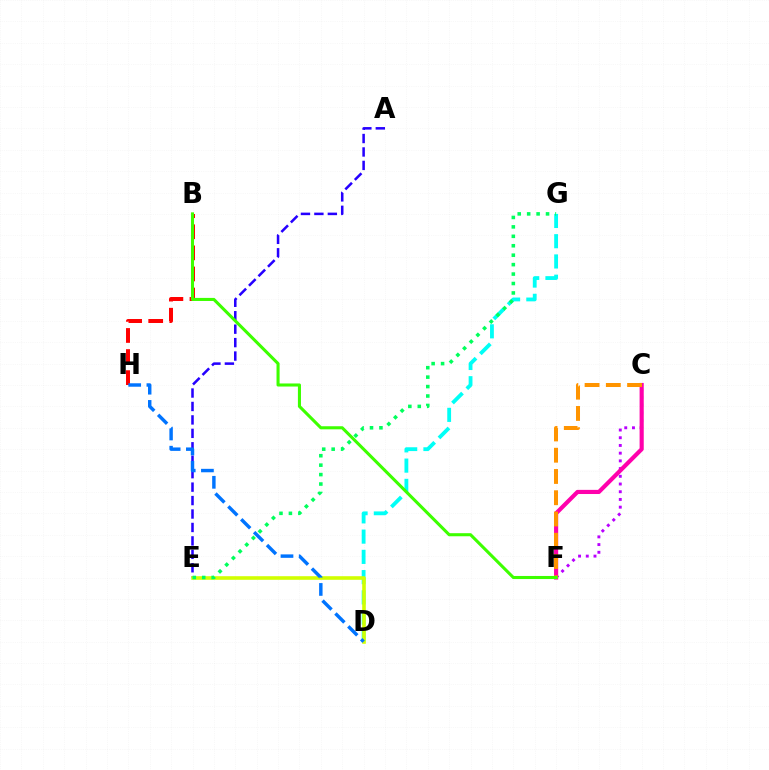{('B', 'H'): [{'color': '#ff0000', 'line_style': 'dashed', 'thickness': 2.86}], ('D', 'G'): [{'color': '#00fff6', 'line_style': 'dashed', 'thickness': 2.75}], ('A', 'E'): [{'color': '#2500ff', 'line_style': 'dashed', 'thickness': 1.83}], ('D', 'E'): [{'color': '#d1ff00', 'line_style': 'solid', 'thickness': 2.59}], ('D', 'H'): [{'color': '#0074ff', 'line_style': 'dashed', 'thickness': 2.47}], ('E', 'G'): [{'color': '#00ff5c', 'line_style': 'dotted', 'thickness': 2.56}], ('C', 'F'): [{'color': '#b900ff', 'line_style': 'dotted', 'thickness': 2.1}, {'color': '#ff00ac', 'line_style': 'solid', 'thickness': 2.99}, {'color': '#ff9400', 'line_style': 'dashed', 'thickness': 2.89}], ('B', 'F'): [{'color': '#3dff00', 'line_style': 'solid', 'thickness': 2.21}]}